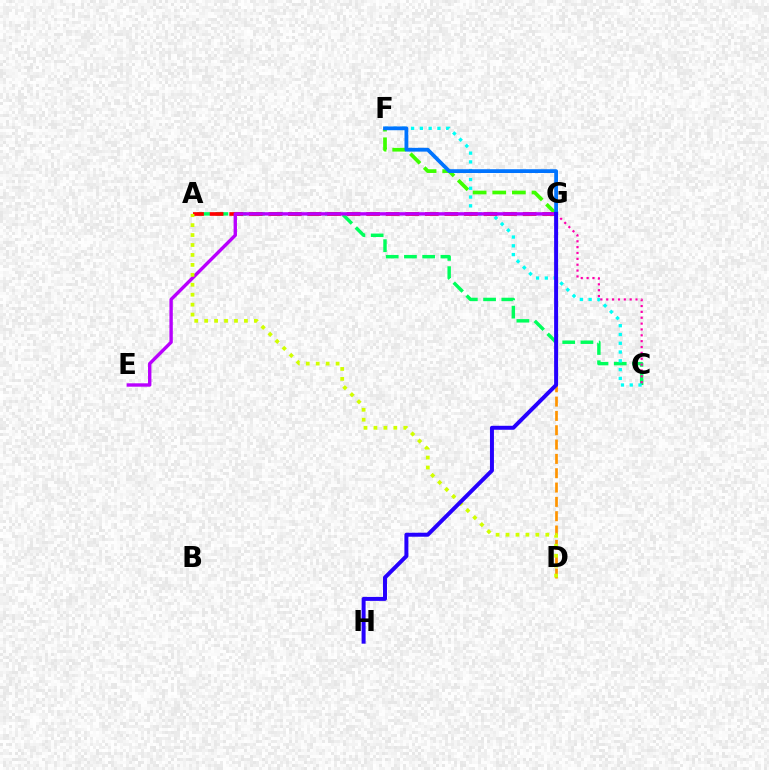{('F', 'G'): [{'color': '#3dff00', 'line_style': 'dashed', 'thickness': 2.67}, {'color': '#0074ff', 'line_style': 'solid', 'thickness': 2.72}], ('A', 'C'): [{'color': '#00ff5c', 'line_style': 'dashed', 'thickness': 2.48}], ('C', 'F'): [{'color': '#00fff6', 'line_style': 'dotted', 'thickness': 2.39}], ('A', 'G'): [{'color': '#ff0000', 'line_style': 'dashed', 'thickness': 2.66}], ('C', 'G'): [{'color': '#ff00ac', 'line_style': 'dotted', 'thickness': 1.59}], ('E', 'G'): [{'color': '#b900ff', 'line_style': 'solid', 'thickness': 2.44}], ('D', 'G'): [{'color': '#ff9400', 'line_style': 'dashed', 'thickness': 1.95}], ('A', 'D'): [{'color': '#d1ff00', 'line_style': 'dotted', 'thickness': 2.7}], ('G', 'H'): [{'color': '#2500ff', 'line_style': 'solid', 'thickness': 2.86}]}